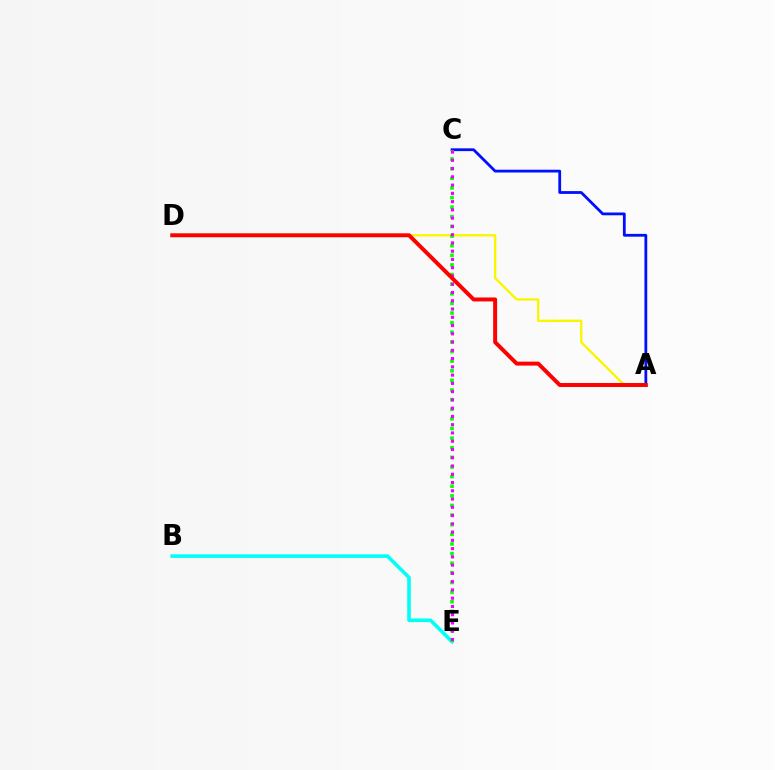{('A', 'C'): [{'color': '#0010ff', 'line_style': 'solid', 'thickness': 2.01}], ('B', 'E'): [{'color': '#00fff6', 'line_style': 'solid', 'thickness': 2.6}], ('A', 'D'): [{'color': '#fcf500', 'line_style': 'solid', 'thickness': 1.7}, {'color': '#ff0000', 'line_style': 'solid', 'thickness': 2.85}], ('C', 'E'): [{'color': '#08ff00', 'line_style': 'dotted', 'thickness': 2.61}, {'color': '#ee00ff', 'line_style': 'dotted', 'thickness': 2.24}]}